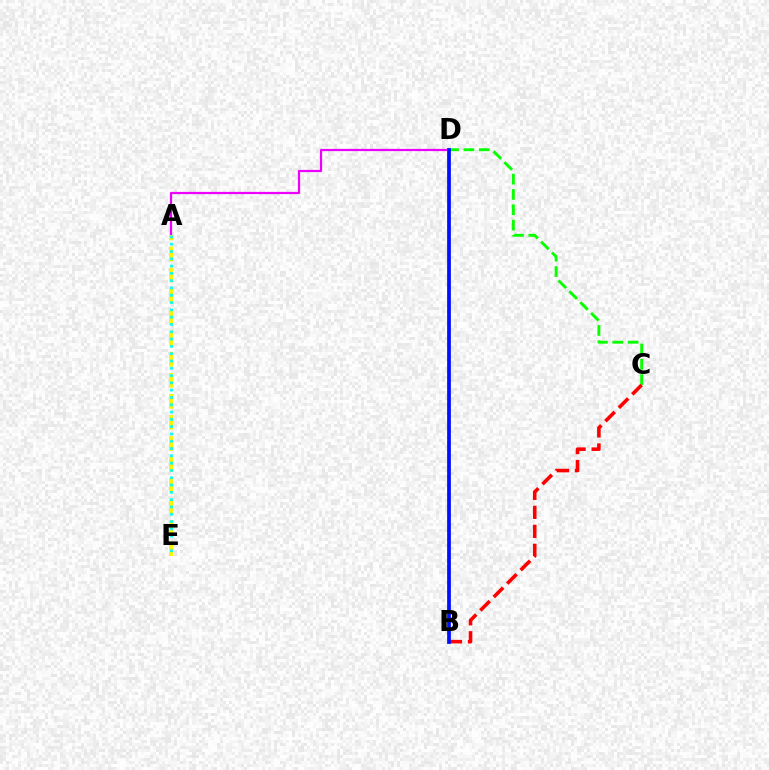{('A', 'D'): [{'color': '#ee00ff', 'line_style': 'solid', 'thickness': 1.61}], ('C', 'D'): [{'color': '#08ff00', 'line_style': 'dashed', 'thickness': 2.08}], ('A', 'E'): [{'color': '#fcf500', 'line_style': 'dashed', 'thickness': 2.86}, {'color': '#00fff6', 'line_style': 'dotted', 'thickness': 1.98}], ('B', 'C'): [{'color': '#ff0000', 'line_style': 'dashed', 'thickness': 2.58}], ('B', 'D'): [{'color': '#0010ff', 'line_style': 'solid', 'thickness': 2.7}]}